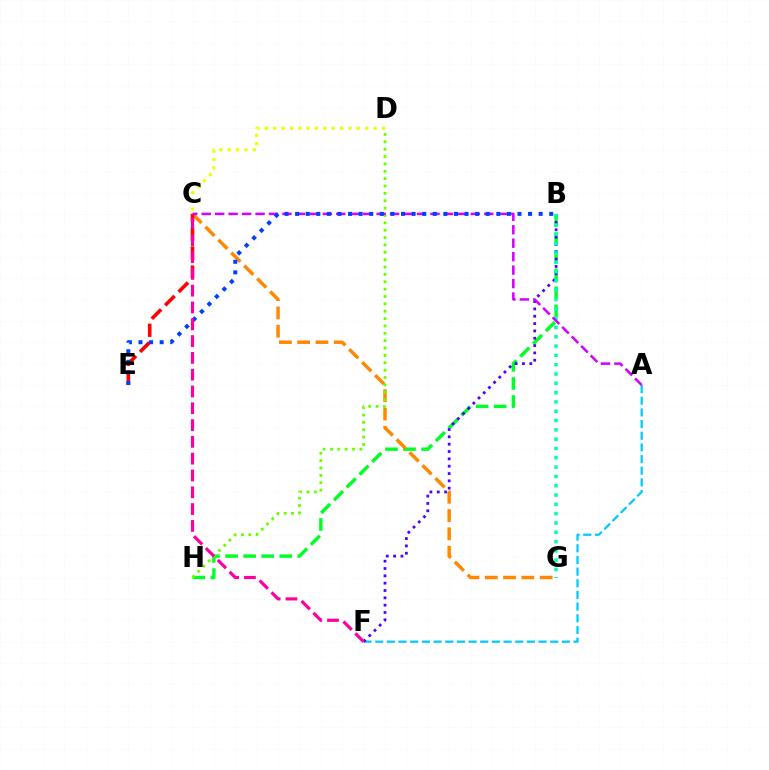{('B', 'H'): [{'color': '#00ff27', 'line_style': 'dashed', 'thickness': 2.45}], ('C', 'D'): [{'color': '#eeff00', 'line_style': 'dotted', 'thickness': 2.27}], ('C', 'G'): [{'color': '#ff8800', 'line_style': 'dashed', 'thickness': 2.49}], ('A', 'F'): [{'color': '#00c7ff', 'line_style': 'dashed', 'thickness': 1.58}], ('B', 'F'): [{'color': '#4f00ff', 'line_style': 'dotted', 'thickness': 1.99}], ('B', 'G'): [{'color': '#00ffaf', 'line_style': 'dotted', 'thickness': 2.53}], ('D', 'H'): [{'color': '#66ff00', 'line_style': 'dotted', 'thickness': 2.0}], ('C', 'E'): [{'color': '#ff0000', 'line_style': 'dashed', 'thickness': 2.58}], ('A', 'C'): [{'color': '#d600ff', 'line_style': 'dashed', 'thickness': 1.83}], ('B', 'E'): [{'color': '#003fff', 'line_style': 'dotted', 'thickness': 2.88}], ('C', 'F'): [{'color': '#ff00a0', 'line_style': 'dashed', 'thickness': 2.28}]}